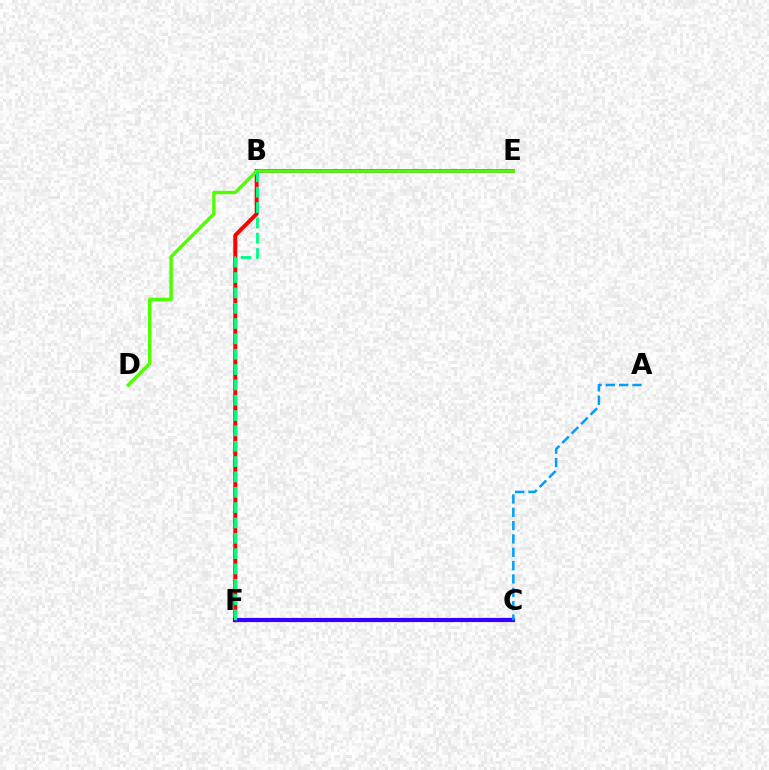{('B', 'E'): [{'color': '#ff00ed', 'line_style': 'solid', 'thickness': 2.86}], ('C', 'F'): [{'color': '#ffd500', 'line_style': 'dotted', 'thickness': 2.22}, {'color': '#3700ff', 'line_style': 'solid', 'thickness': 3.0}], ('B', 'F'): [{'color': '#ff0000', 'line_style': 'solid', 'thickness': 2.85}, {'color': '#00ff86', 'line_style': 'dashed', 'thickness': 2.08}], ('A', 'C'): [{'color': '#009eff', 'line_style': 'dashed', 'thickness': 1.81}], ('D', 'E'): [{'color': '#4fff00', 'line_style': 'solid', 'thickness': 2.47}]}